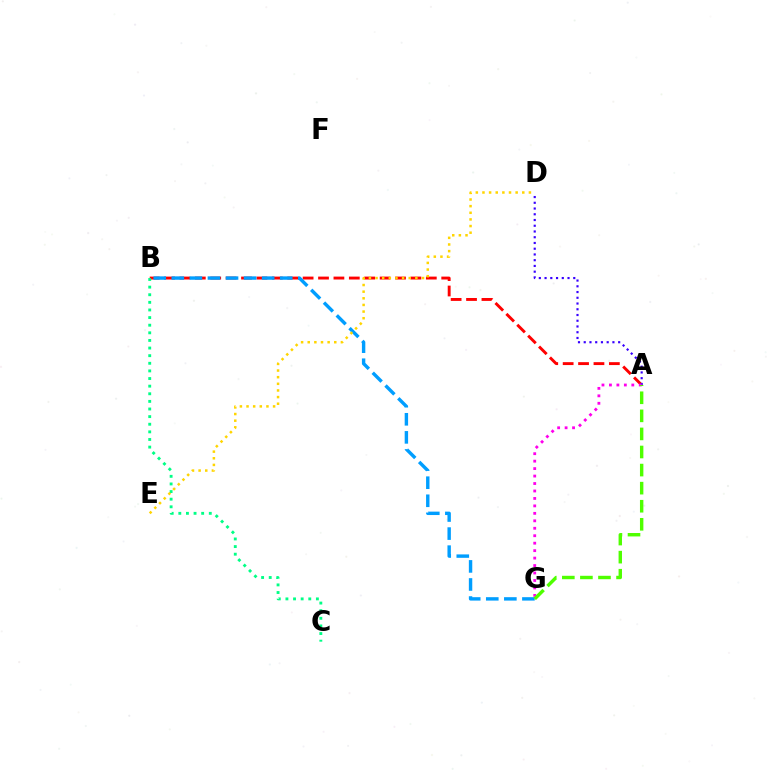{('A', 'B'): [{'color': '#ff0000', 'line_style': 'dashed', 'thickness': 2.09}], ('A', 'D'): [{'color': '#3700ff', 'line_style': 'dotted', 'thickness': 1.56}], ('B', 'G'): [{'color': '#009eff', 'line_style': 'dashed', 'thickness': 2.45}], ('B', 'C'): [{'color': '#00ff86', 'line_style': 'dotted', 'thickness': 2.07}], ('A', 'G'): [{'color': '#ff00ed', 'line_style': 'dotted', 'thickness': 2.03}, {'color': '#4fff00', 'line_style': 'dashed', 'thickness': 2.46}], ('D', 'E'): [{'color': '#ffd500', 'line_style': 'dotted', 'thickness': 1.8}]}